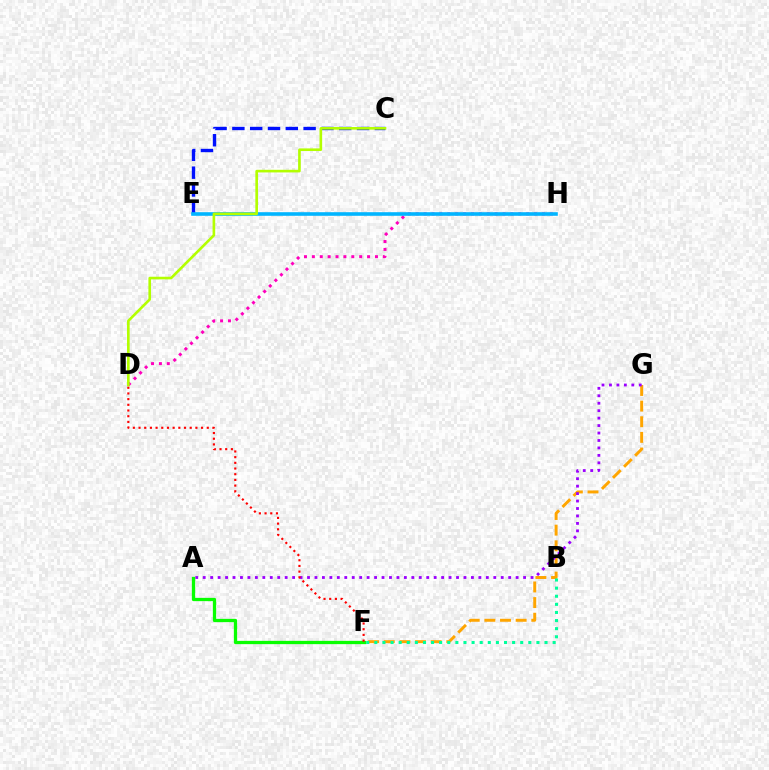{('F', 'G'): [{'color': '#ffa500', 'line_style': 'dashed', 'thickness': 2.12}], ('A', 'G'): [{'color': '#9b00ff', 'line_style': 'dotted', 'thickness': 2.02}], ('D', 'H'): [{'color': '#ff00bd', 'line_style': 'dotted', 'thickness': 2.14}], ('C', 'E'): [{'color': '#0010ff', 'line_style': 'dashed', 'thickness': 2.42}], ('B', 'F'): [{'color': '#00ff9d', 'line_style': 'dotted', 'thickness': 2.2}], ('A', 'F'): [{'color': '#08ff00', 'line_style': 'solid', 'thickness': 2.36}], ('E', 'H'): [{'color': '#00b5ff', 'line_style': 'solid', 'thickness': 2.59}], ('C', 'D'): [{'color': '#b3ff00', 'line_style': 'solid', 'thickness': 1.9}], ('D', 'F'): [{'color': '#ff0000', 'line_style': 'dotted', 'thickness': 1.55}]}